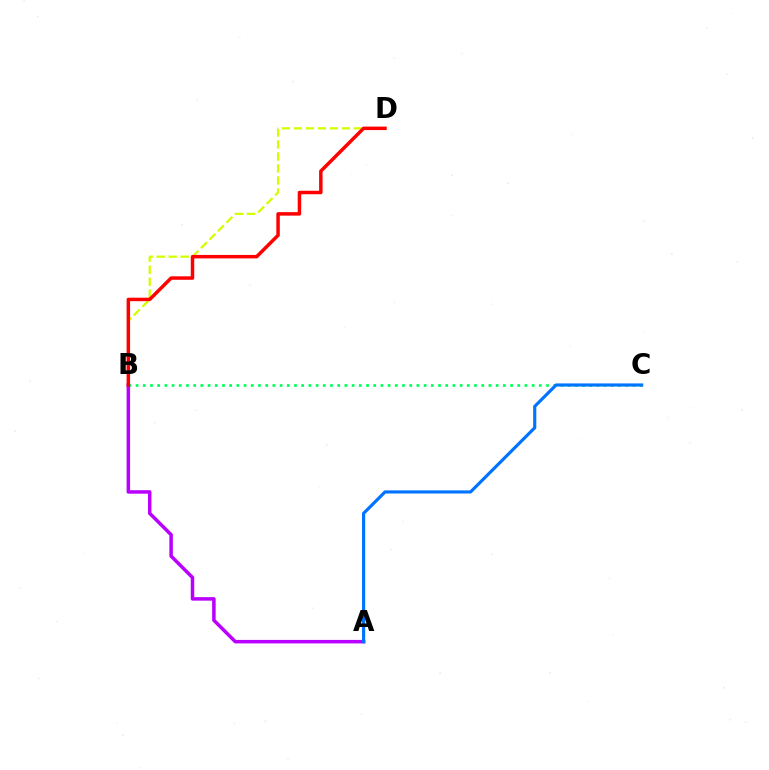{('B', 'D'): [{'color': '#d1ff00', 'line_style': 'dashed', 'thickness': 1.63}, {'color': '#ff0000', 'line_style': 'solid', 'thickness': 2.51}], ('B', 'C'): [{'color': '#00ff5c', 'line_style': 'dotted', 'thickness': 1.96}], ('A', 'B'): [{'color': '#b900ff', 'line_style': 'solid', 'thickness': 2.52}], ('A', 'C'): [{'color': '#0074ff', 'line_style': 'solid', 'thickness': 2.27}]}